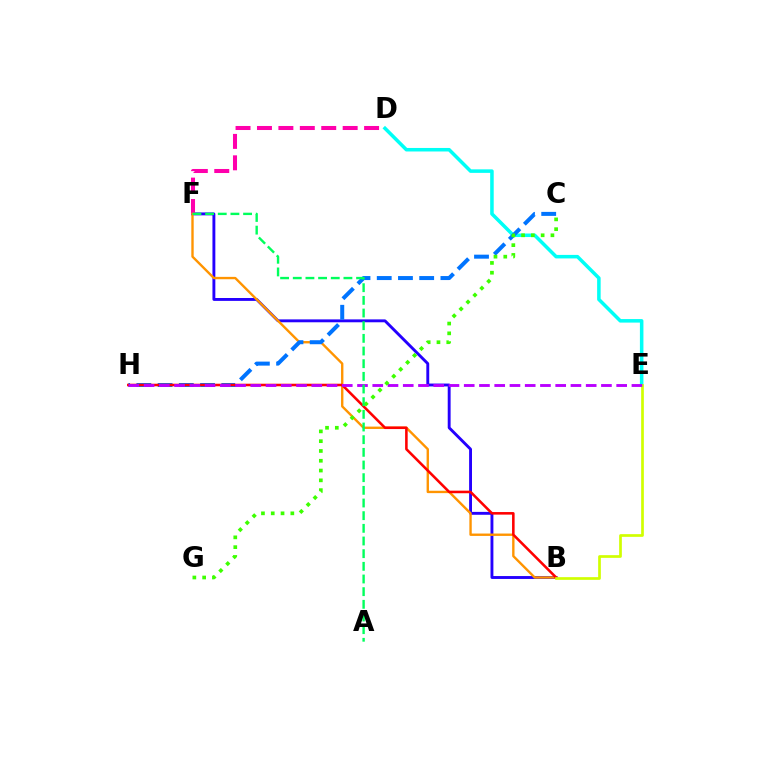{('D', 'E'): [{'color': '#00fff6', 'line_style': 'solid', 'thickness': 2.54}], ('B', 'F'): [{'color': '#2500ff', 'line_style': 'solid', 'thickness': 2.08}, {'color': '#ff9400', 'line_style': 'solid', 'thickness': 1.71}], ('D', 'F'): [{'color': '#ff00ac', 'line_style': 'dashed', 'thickness': 2.91}], ('C', 'H'): [{'color': '#0074ff', 'line_style': 'dashed', 'thickness': 2.88}], ('B', 'H'): [{'color': '#ff0000', 'line_style': 'solid', 'thickness': 1.85}], ('B', 'E'): [{'color': '#d1ff00', 'line_style': 'solid', 'thickness': 1.94}], ('E', 'H'): [{'color': '#b900ff', 'line_style': 'dashed', 'thickness': 2.07}], ('C', 'G'): [{'color': '#3dff00', 'line_style': 'dotted', 'thickness': 2.66}], ('A', 'F'): [{'color': '#00ff5c', 'line_style': 'dashed', 'thickness': 1.72}]}